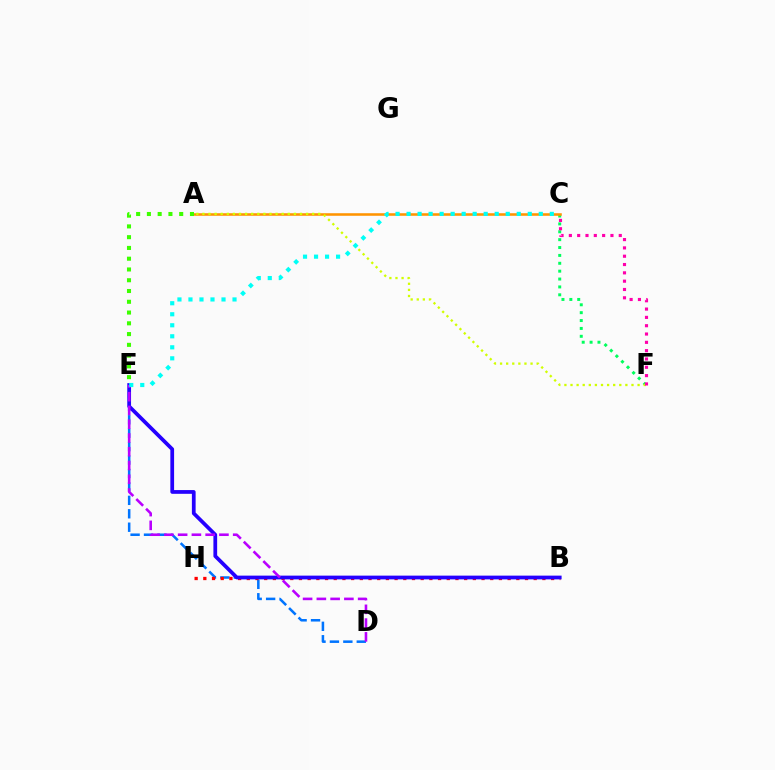{('D', 'E'): [{'color': '#0074ff', 'line_style': 'dashed', 'thickness': 1.82}, {'color': '#b900ff', 'line_style': 'dashed', 'thickness': 1.87}], ('B', 'H'): [{'color': '#ff0000', 'line_style': 'dotted', 'thickness': 2.36}], ('C', 'F'): [{'color': '#00ff5c', 'line_style': 'dotted', 'thickness': 2.14}, {'color': '#ff00ac', 'line_style': 'dotted', 'thickness': 2.26}], ('A', 'C'): [{'color': '#ff9400', 'line_style': 'solid', 'thickness': 1.84}], ('A', 'F'): [{'color': '#d1ff00', 'line_style': 'dotted', 'thickness': 1.66}], ('B', 'E'): [{'color': '#2500ff', 'line_style': 'solid', 'thickness': 2.69}], ('A', 'E'): [{'color': '#3dff00', 'line_style': 'dotted', 'thickness': 2.93}], ('C', 'E'): [{'color': '#00fff6', 'line_style': 'dotted', 'thickness': 2.99}]}